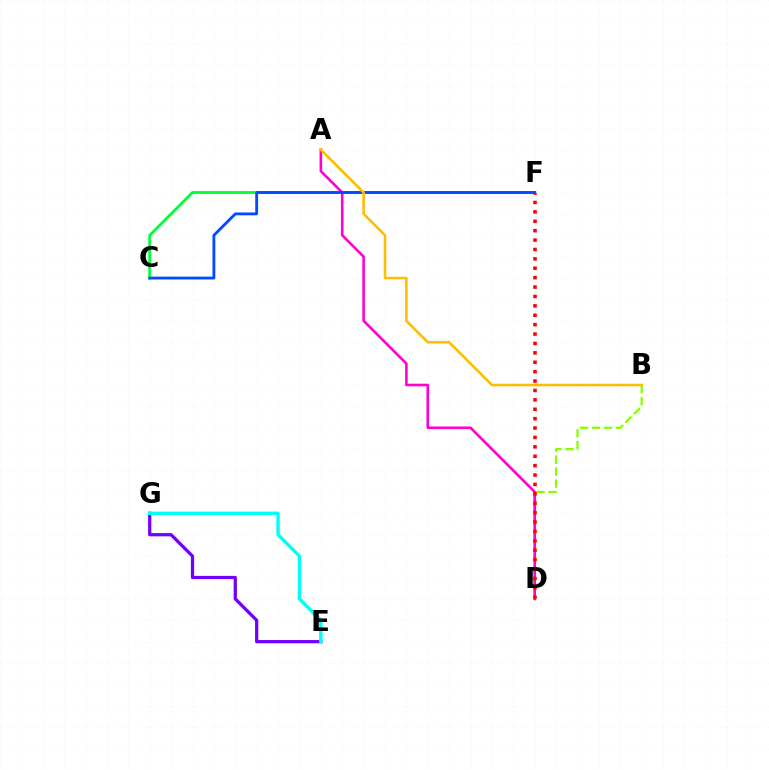{('E', 'G'): [{'color': '#7200ff', 'line_style': 'solid', 'thickness': 2.34}, {'color': '#00fff6', 'line_style': 'solid', 'thickness': 2.49}], ('B', 'D'): [{'color': '#84ff00', 'line_style': 'dashed', 'thickness': 1.62}], ('C', 'F'): [{'color': '#00ff39', 'line_style': 'solid', 'thickness': 2.05}, {'color': '#004bff', 'line_style': 'solid', 'thickness': 2.04}], ('A', 'D'): [{'color': '#ff00cf', 'line_style': 'solid', 'thickness': 1.87}], ('D', 'F'): [{'color': '#ff0000', 'line_style': 'dotted', 'thickness': 2.55}], ('A', 'B'): [{'color': '#ffbd00', 'line_style': 'solid', 'thickness': 1.86}]}